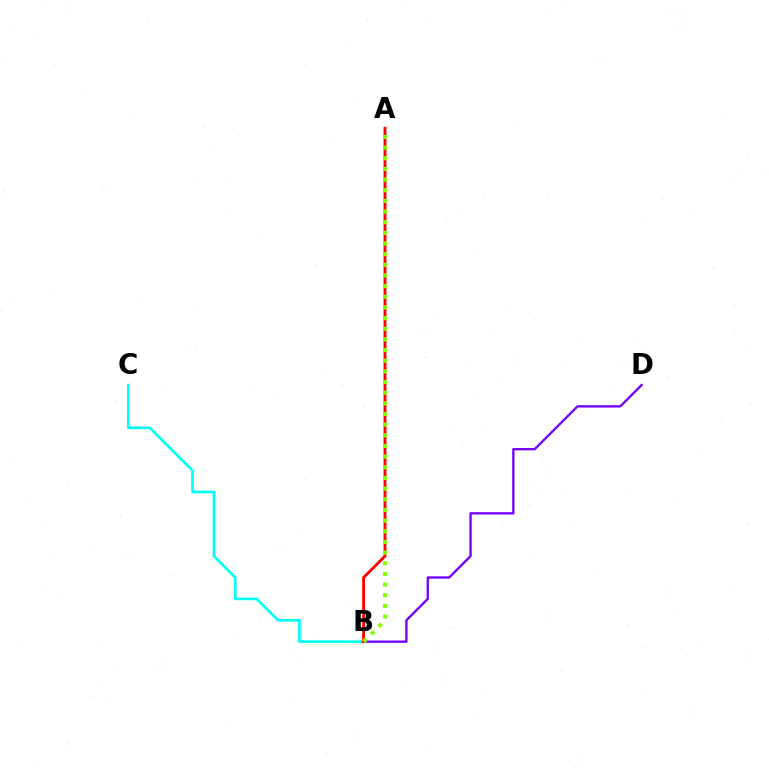{('B', 'C'): [{'color': '#00fff6', 'line_style': 'solid', 'thickness': 1.92}], ('B', 'D'): [{'color': '#7200ff', 'line_style': 'solid', 'thickness': 1.67}], ('A', 'B'): [{'color': '#ff0000', 'line_style': 'solid', 'thickness': 2.07}, {'color': '#84ff00', 'line_style': 'dotted', 'thickness': 2.9}]}